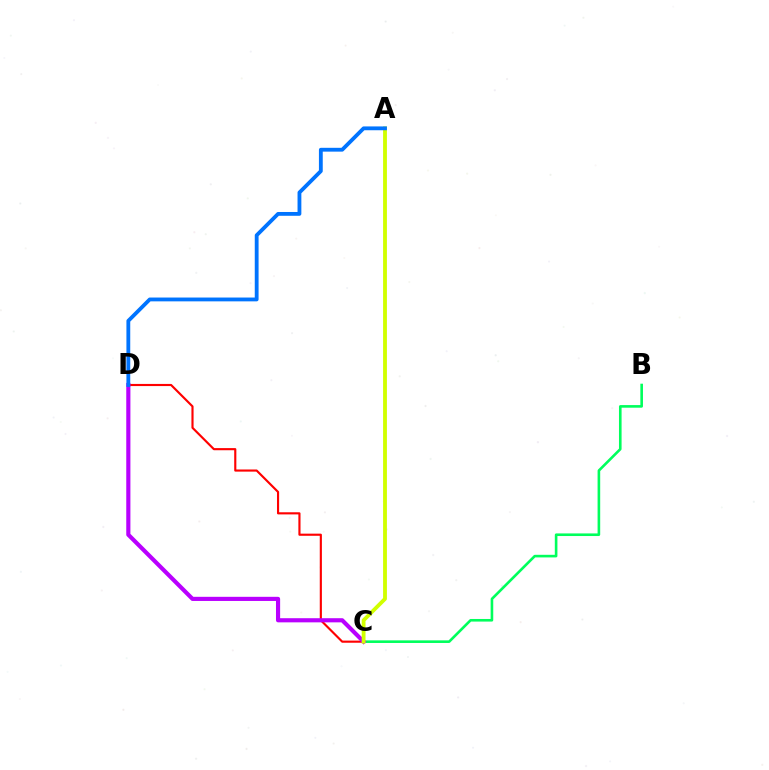{('B', 'C'): [{'color': '#00ff5c', 'line_style': 'solid', 'thickness': 1.88}], ('C', 'D'): [{'color': '#ff0000', 'line_style': 'solid', 'thickness': 1.54}, {'color': '#b900ff', 'line_style': 'solid', 'thickness': 2.98}], ('A', 'C'): [{'color': '#d1ff00', 'line_style': 'solid', 'thickness': 2.75}], ('A', 'D'): [{'color': '#0074ff', 'line_style': 'solid', 'thickness': 2.75}]}